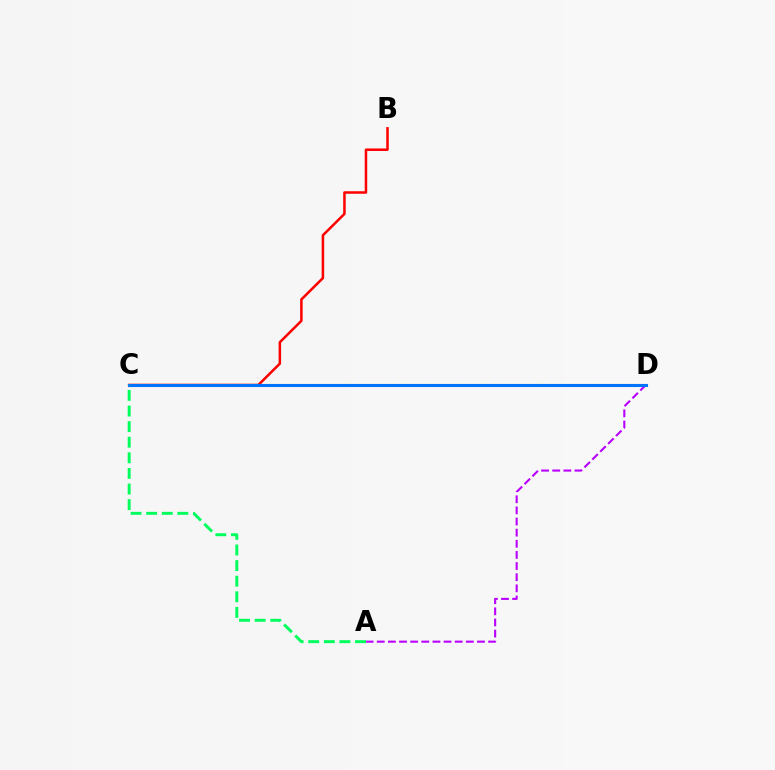{('A', 'D'): [{'color': '#b900ff', 'line_style': 'dashed', 'thickness': 1.51}], ('C', 'D'): [{'color': '#d1ff00', 'line_style': 'dashed', 'thickness': 1.54}, {'color': '#0074ff', 'line_style': 'solid', 'thickness': 2.22}], ('B', 'C'): [{'color': '#ff0000', 'line_style': 'solid', 'thickness': 1.81}], ('A', 'C'): [{'color': '#00ff5c', 'line_style': 'dashed', 'thickness': 2.12}]}